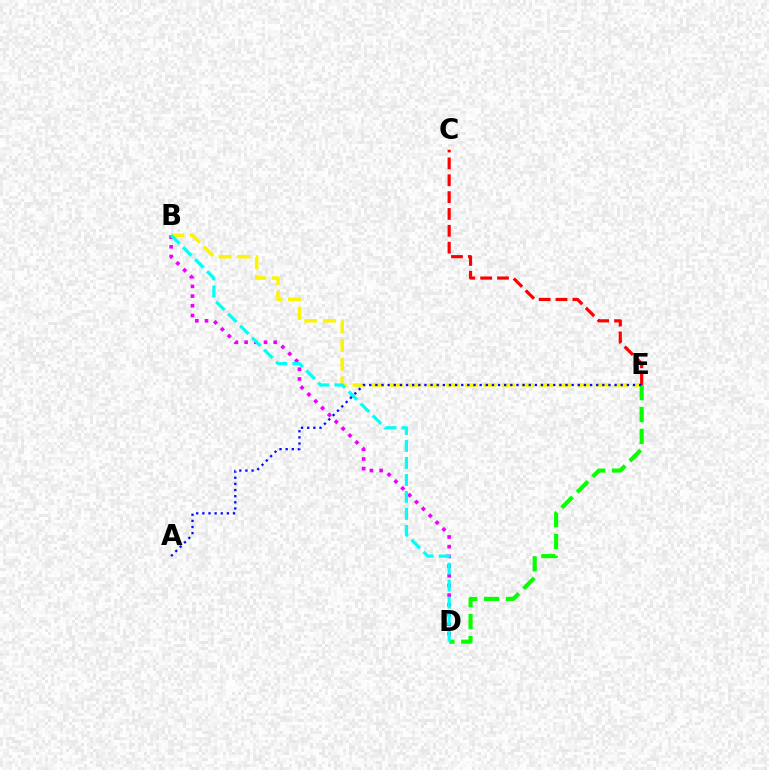{('B', 'E'): [{'color': '#fcf500', 'line_style': 'dashed', 'thickness': 2.54}], ('C', 'E'): [{'color': '#ff0000', 'line_style': 'dashed', 'thickness': 2.29}], ('D', 'E'): [{'color': '#08ff00', 'line_style': 'dashed', 'thickness': 2.97}], ('B', 'D'): [{'color': '#ee00ff', 'line_style': 'dotted', 'thickness': 2.63}, {'color': '#00fff6', 'line_style': 'dashed', 'thickness': 2.31}], ('A', 'E'): [{'color': '#0010ff', 'line_style': 'dotted', 'thickness': 1.67}]}